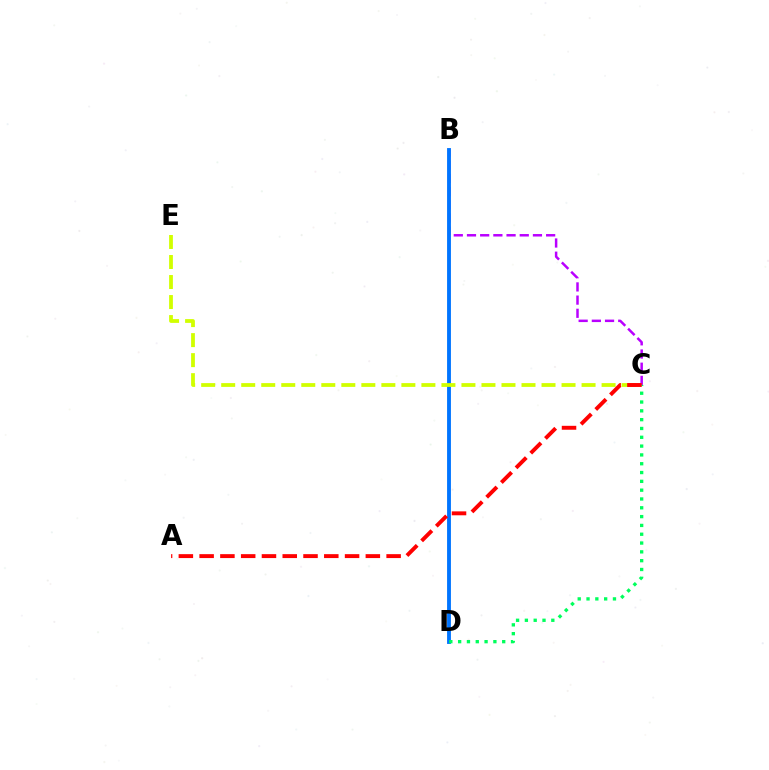{('B', 'C'): [{'color': '#b900ff', 'line_style': 'dashed', 'thickness': 1.79}], ('B', 'D'): [{'color': '#0074ff', 'line_style': 'solid', 'thickness': 2.78}], ('C', 'D'): [{'color': '#00ff5c', 'line_style': 'dotted', 'thickness': 2.39}], ('C', 'E'): [{'color': '#d1ff00', 'line_style': 'dashed', 'thickness': 2.72}], ('A', 'C'): [{'color': '#ff0000', 'line_style': 'dashed', 'thickness': 2.82}]}